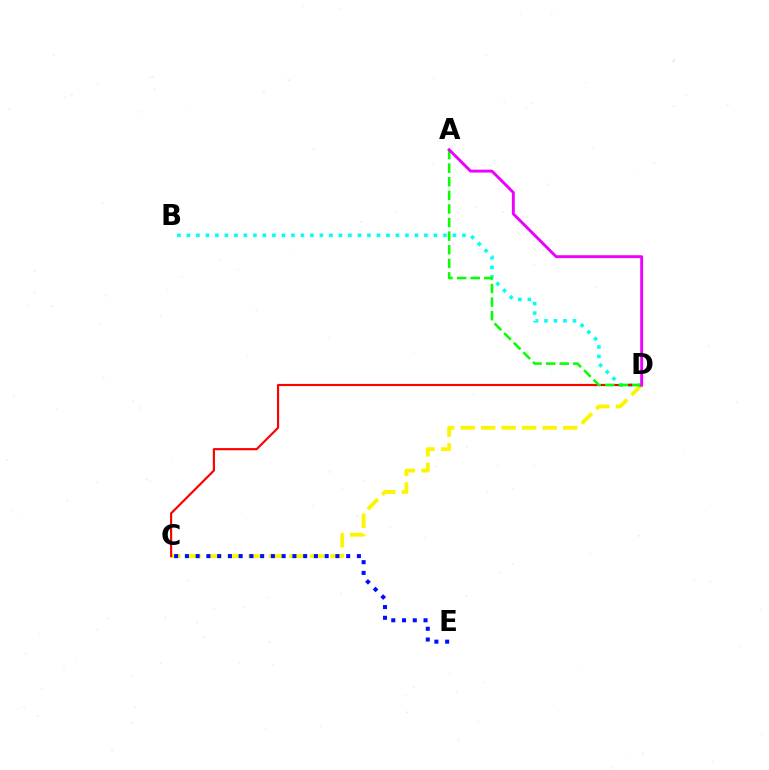{('C', 'D'): [{'color': '#fcf500', 'line_style': 'dashed', 'thickness': 2.79}, {'color': '#ff0000', 'line_style': 'solid', 'thickness': 1.56}], ('C', 'E'): [{'color': '#0010ff', 'line_style': 'dotted', 'thickness': 2.92}], ('B', 'D'): [{'color': '#00fff6', 'line_style': 'dotted', 'thickness': 2.58}], ('A', 'D'): [{'color': '#08ff00', 'line_style': 'dashed', 'thickness': 1.85}, {'color': '#ee00ff', 'line_style': 'solid', 'thickness': 2.09}]}